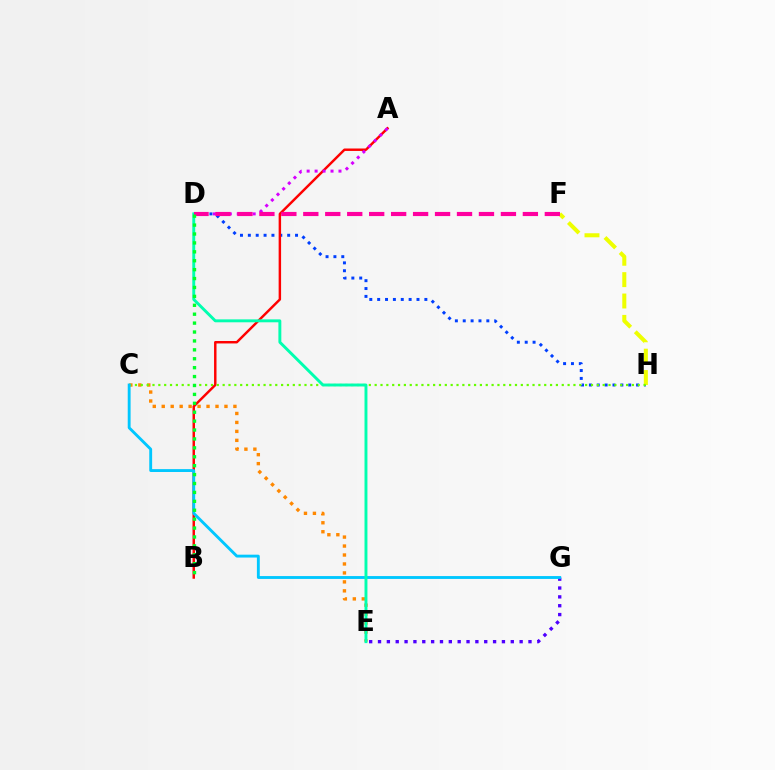{('D', 'H'): [{'color': '#003fff', 'line_style': 'dotted', 'thickness': 2.14}], ('A', 'B'): [{'color': '#ff0000', 'line_style': 'solid', 'thickness': 1.76}], ('F', 'H'): [{'color': '#eeff00', 'line_style': 'dashed', 'thickness': 2.9}], ('C', 'E'): [{'color': '#ff8800', 'line_style': 'dotted', 'thickness': 2.43}], ('A', 'D'): [{'color': '#d600ff', 'line_style': 'dotted', 'thickness': 2.16}], ('C', 'H'): [{'color': '#66ff00', 'line_style': 'dotted', 'thickness': 1.59}], ('E', 'G'): [{'color': '#4f00ff', 'line_style': 'dotted', 'thickness': 2.4}], ('C', 'G'): [{'color': '#00c7ff', 'line_style': 'solid', 'thickness': 2.07}], ('D', 'E'): [{'color': '#00ffaf', 'line_style': 'solid', 'thickness': 2.1}], ('D', 'F'): [{'color': '#ff00a0', 'line_style': 'dashed', 'thickness': 2.98}], ('B', 'D'): [{'color': '#00ff27', 'line_style': 'dotted', 'thickness': 2.42}]}